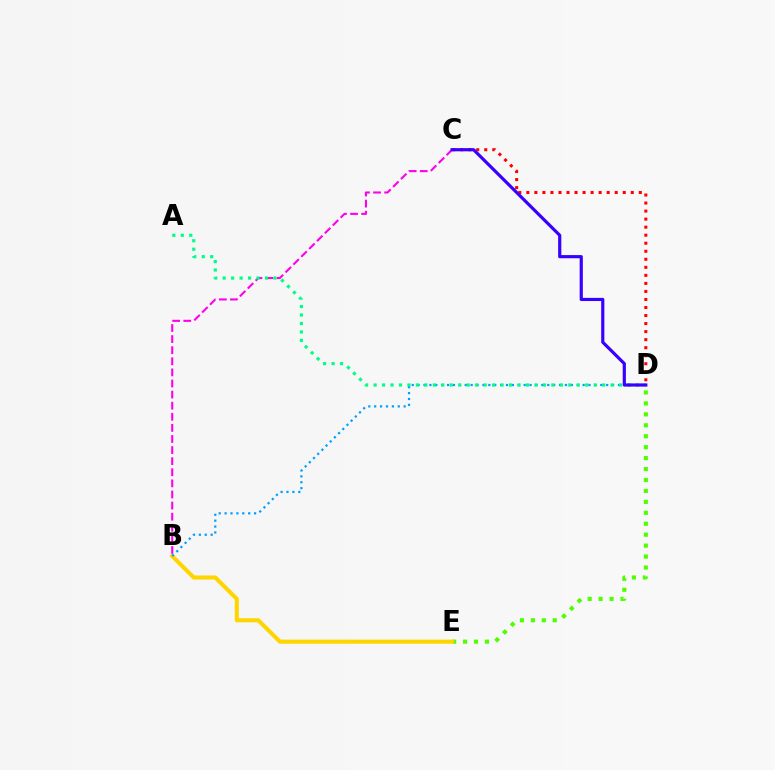{('D', 'E'): [{'color': '#4fff00', 'line_style': 'dotted', 'thickness': 2.97}], ('B', 'E'): [{'color': '#ffd500', 'line_style': 'solid', 'thickness': 2.93}], ('B', 'C'): [{'color': '#ff00ed', 'line_style': 'dashed', 'thickness': 1.51}], ('B', 'D'): [{'color': '#009eff', 'line_style': 'dotted', 'thickness': 1.6}], ('C', 'D'): [{'color': '#ff0000', 'line_style': 'dotted', 'thickness': 2.18}, {'color': '#3700ff', 'line_style': 'solid', 'thickness': 2.29}], ('A', 'D'): [{'color': '#00ff86', 'line_style': 'dotted', 'thickness': 2.3}]}